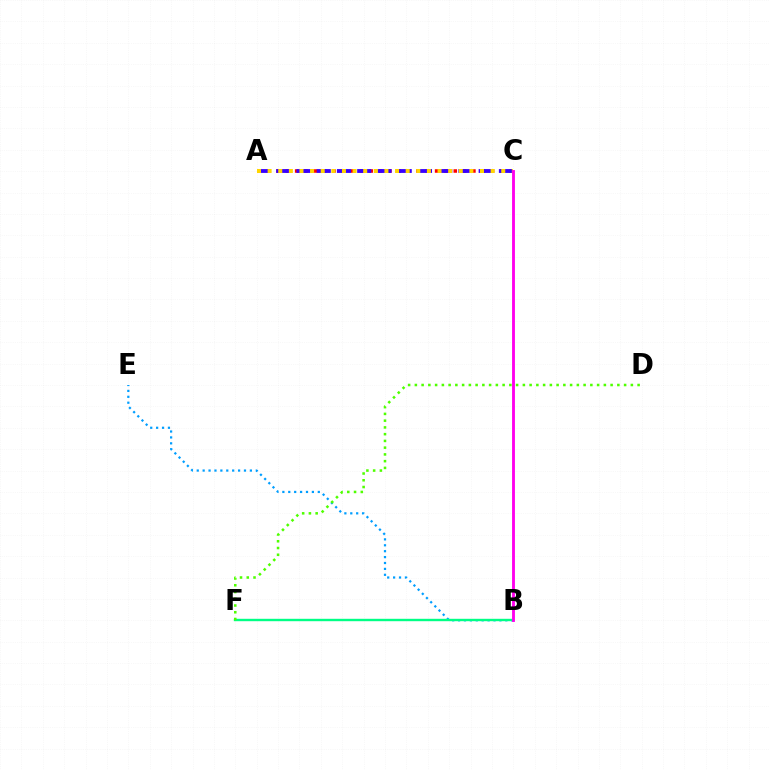{('A', 'C'): [{'color': '#ff0000', 'line_style': 'dotted', 'thickness': 2.53}, {'color': '#3700ff', 'line_style': 'dashed', 'thickness': 2.75}, {'color': '#ffd500', 'line_style': 'dotted', 'thickness': 2.89}], ('B', 'E'): [{'color': '#009eff', 'line_style': 'dotted', 'thickness': 1.6}], ('B', 'F'): [{'color': '#00ff86', 'line_style': 'solid', 'thickness': 1.73}], ('D', 'F'): [{'color': '#4fff00', 'line_style': 'dotted', 'thickness': 1.83}], ('B', 'C'): [{'color': '#ff00ed', 'line_style': 'solid', 'thickness': 2.06}]}